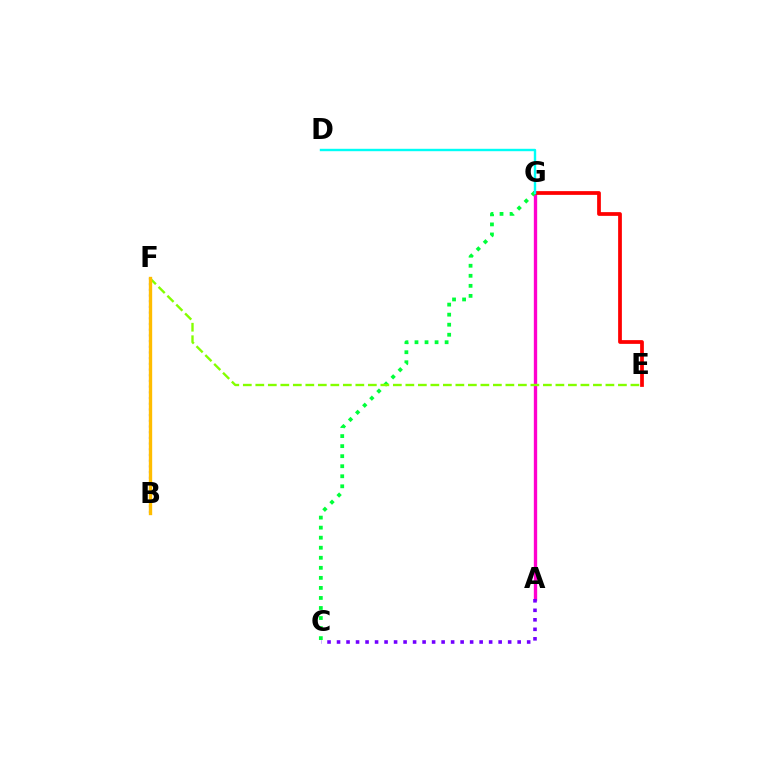{('B', 'F'): [{'color': '#004bff', 'line_style': 'dotted', 'thickness': 1.55}, {'color': '#ffbd00', 'line_style': 'solid', 'thickness': 2.41}], ('A', 'G'): [{'color': '#ff00cf', 'line_style': 'solid', 'thickness': 2.41}], ('E', 'G'): [{'color': '#ff0000', 'line_style': 'solid', 'thickness': 2.69}], ('C', 'G'): [{'color': '#00ff39', 'line_style': 'dotted', 'thickness': 2.73}], ('E', 'F'): [{'color': '#84ff00', 'line_style': 'dashed', 'thickness': 1.7}], ('D', 'G'): [{'color': '#00fff6', 'line_style': 'solid', 'thickness': 1.73}], ('A', 'C'): [{'color': '#7200ff', 'line_style': 'dotted', 'thickness': 2.58}]}